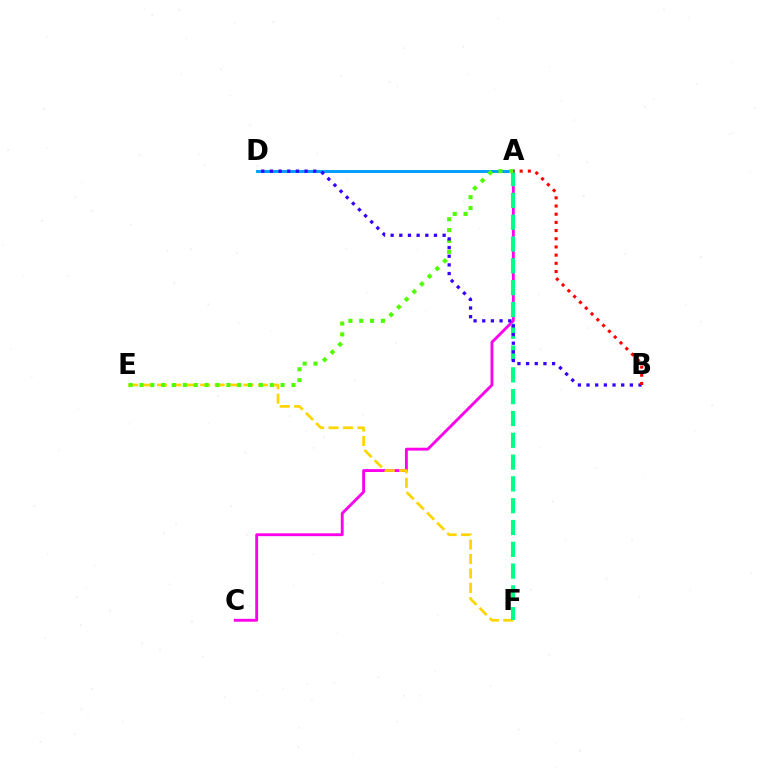{('A', 'C'): [{'color': '#ff00ed', 'line_style': 'solid', 'thickness': 2.06}], ('E', 'F'): [{'color': '#ffd500', 'line_style': 'dashed', 'thickness': 1.96}], ('A', 'D'): [{'color': '#009eff', 'line_style': 'solid', 'thickness': 2.11}], ('A', 'F'): [{'color': '#00ff86', 'line_style': 'dashed', 'thickness': 2.96}], ('A', 'E'): [{'color': '#4fff00', 'line_style': 'dotted', 'thickness': 2.95}], ('B', 'D'): [{'color': '#3700ff', 'line_style': 'dotted', 'thickness': 2.35}], ('A', 'B'): [{'color': '#ff0000', 'line_style': 'dotted', 'thickness': 2.22}]}